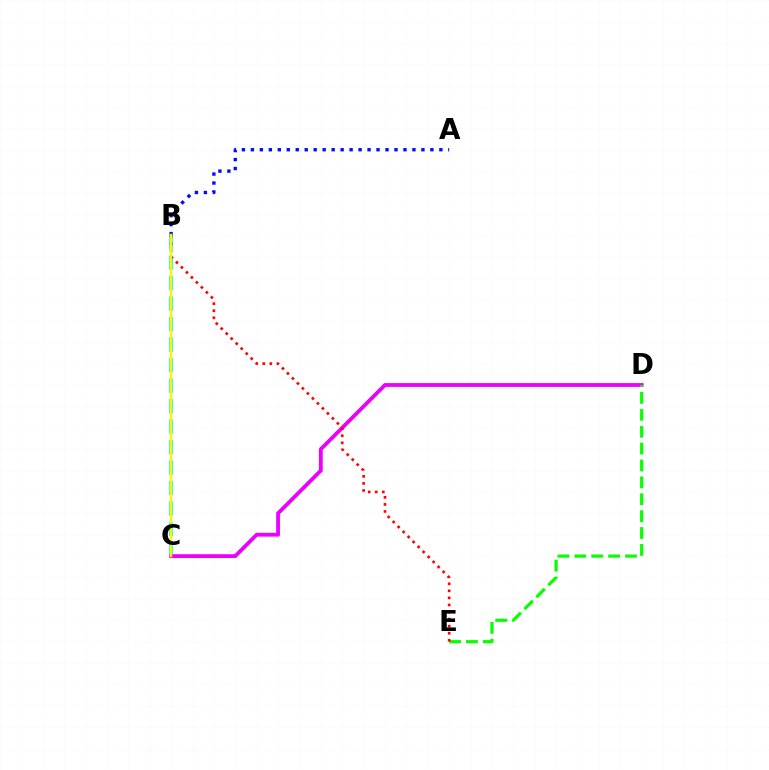{('B', 'C'): [{'color': '#00fff6', 'line_style': 'dashed', 'thickness': 2.78}, {'color': '#fcf500', 'line_style': 'solid', 'thickness': 1.77}], ('C', 'D'): [{'color': '#ee00ff', 'line_style': 'solid', 'thickness': 2.75}], ('D', 'E'): [{'color': '#08ff00', 'line_style': 'dashed', 'thickness': 2.29}], ('A', 'B'): [{'color': '#0010ff', 'line_style': 'dotted', 'thickness': 2.44}], ('B', 'E'): [{'color': '#ff0000', 'line_style': 'dotted', 'thickness': 1.92}]}